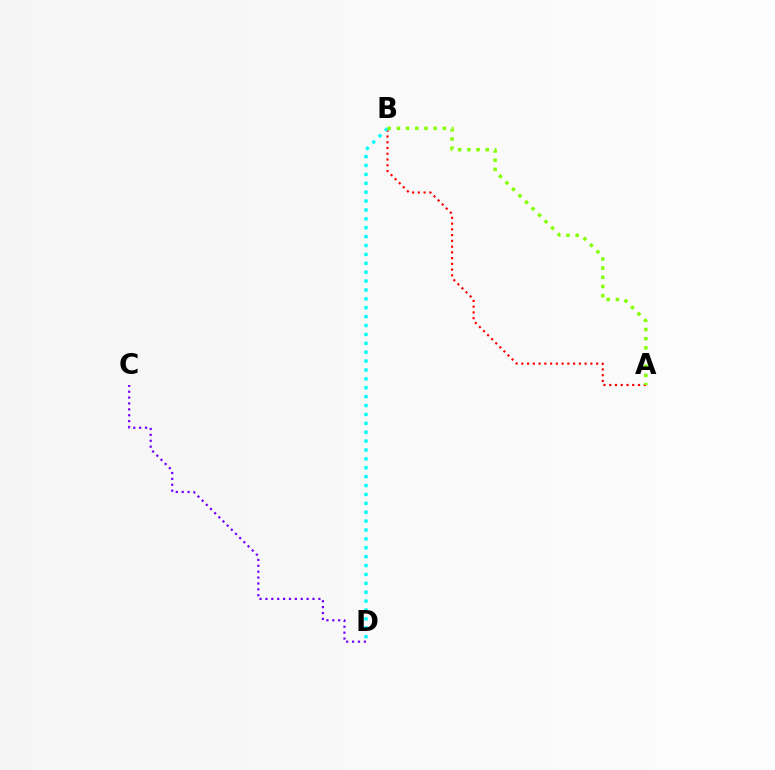{('A', 'B'): [{'color': '#ff0000', 'line_style': 'dotted', 'thickness': 1.56}, {'color': '#84ff00', 'line_style': 'dotted', 'thickness': 2.5}], ('C', 'D'): [{'color': '#7200ff', 'line_style': 'dotted', 'thickness': 1.6}], ('B', 'D'): [{'color': '#00fff6', 'line_style': 'dotted', 'thickness': 2.42}]}